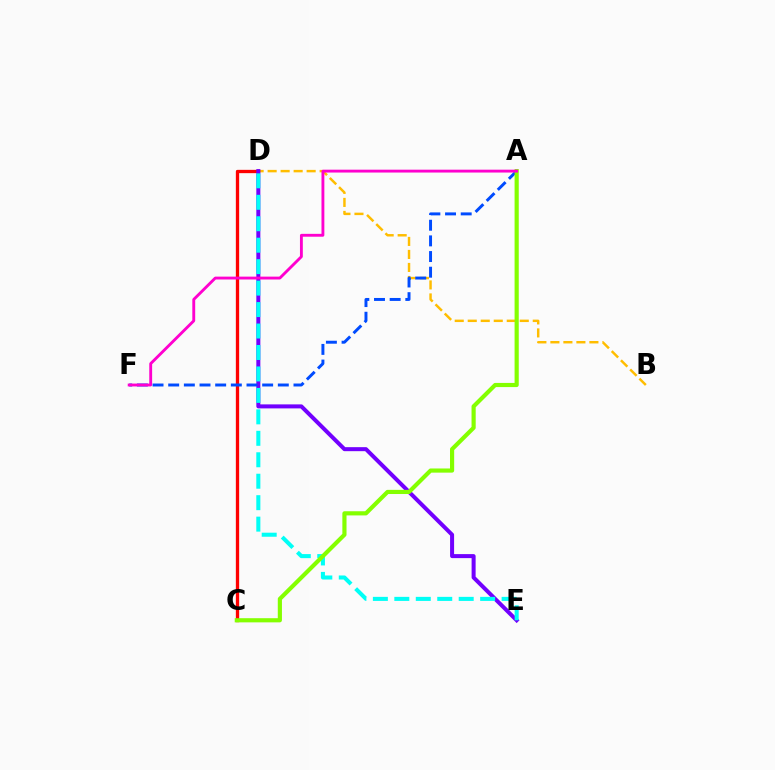{('B', 'D'): [{'color': '#ffbd00', 'line_style': 'dashed', 'thickness': 1.77}], ('C', 'D'): [{'color': '#00ff39', 'line_style': 'dashed', 'thickness': 1.97}, {'color': '#ff0000', 'line_style': 'solid', 'thickness': 2.38}], ('D', 'E'): [{'color': '#7200ff', 'line_style': 'solid', 'thickness': 2.89}, {'color': '#00fff6', 'line_style': 'dashed', 'thickness': 2.91}], ('A', 'F'): [{'color': '#004bff', 'line_style': 'dashed', 'thickness': 2.13}, {'color': '#ff00cf', 'line_style': 'solid', 'thickness': 2.06}], ('A', 'C'): [{'color': '#84ff00', 'line_style': 'solid', 'thickness': 2.99}]}